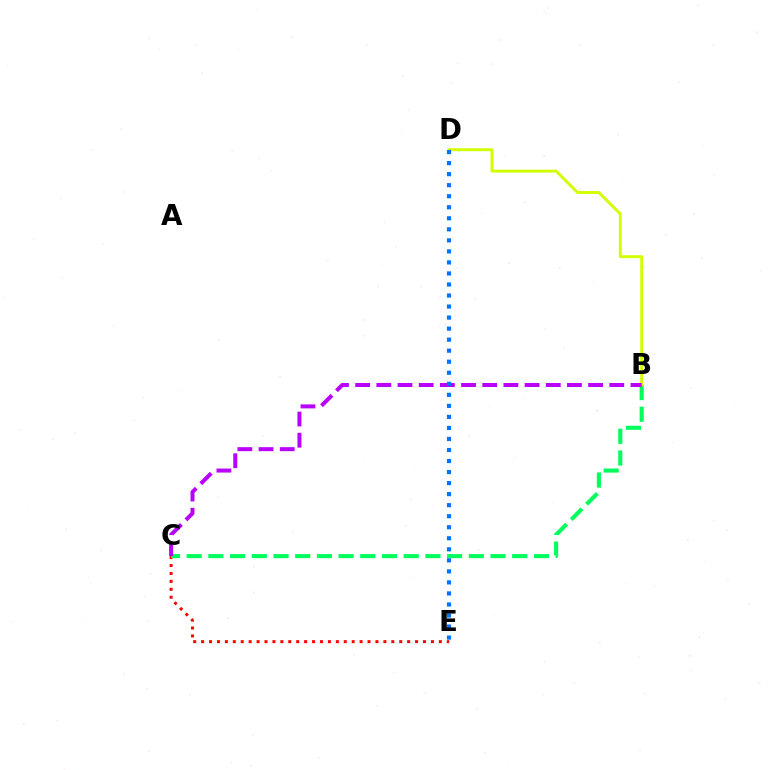{('C', 'E'): [{'color': '#ff0000', 'line_style': 'dotted', 'thickness': 2.15}], ('B', 'C'): [{'color': '#00ff5c', 'line_style': 'dashed', 'thickness': 2.95}, {'color': '#b900ff', 'line_style': 'dashed', 'thickness': 2.88}], ('B', 'D'): [{'color': '#d1ff00', 'line_style': 'solid', 'thickness': 2.11}], ('D', 'E'): [{'color': '#0074ff', 'line_style': 'dotted', 'thickness': 3.0}]}